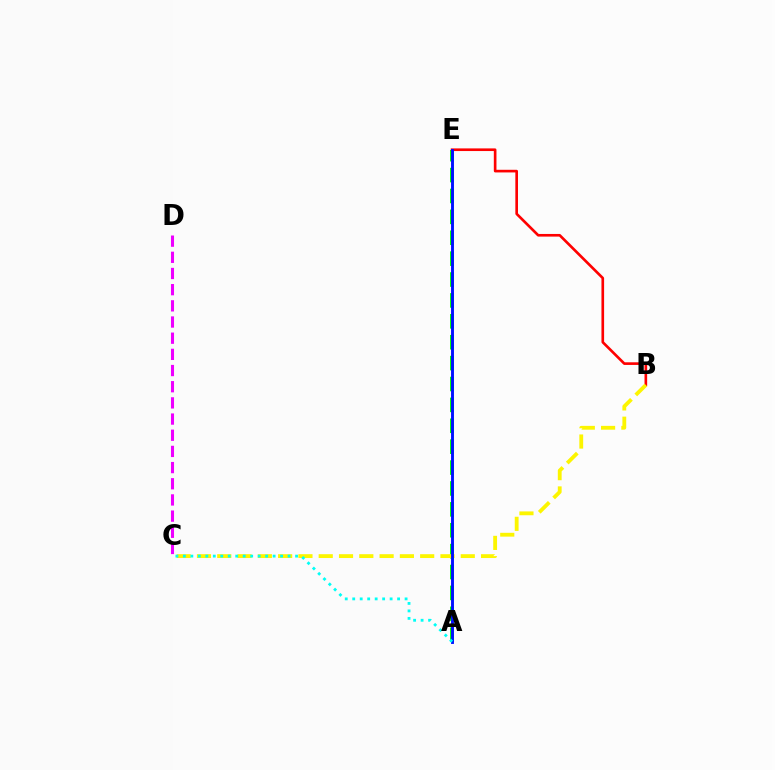{('A', 'E'): [{'color': '#08ff00', 'line_style': 'dashed', 'thickness': 2.84}, {'color': '#0010ff', 'line_style': 'solid', 'thickness': 2.09}], ('C', 'D'): [{'color': '#ee00ff', 'line_style': 'dashed', 'thickness': 2.2}], ('B', 'E'): [{'color': '#ff0000', 'line_style': 'solid', 'thickness': 1.91}], ('B', 'C'): [{'color': '#fcf500', 'line_style': 'dashed', 'thickness': 2.76}], ('A', 'C'): [{'color': '#00fff6', 'line_style': 'dotted', 'thickness': 2.03}]}